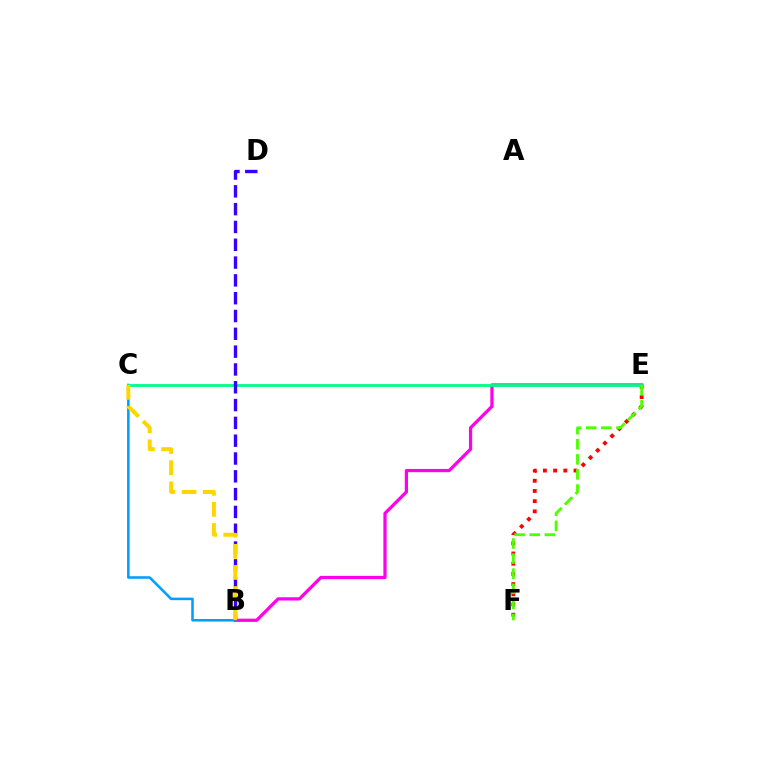{('E', 'F'): [{'color': '#ff0000', 'line_style': 'dotted', 'thickness': 2.77}, {'color': '#4fff00', 'line_style': 'dashed', 'thickness': 2.05}], ('B', 'E'): [{'color': '#ff00ed', 'line_style': 'solid', 'thickness': 2.33}], ('B', 'C'): [{'color': '#009eff', 'line_style': 'solid', 'thickness': 1.83}, {'color': '#ffd500', 'line_style': 'dashed', 'thickness': 2.87}], ('C', 'E'): [{'color': '#00ff86', 'line_style': 'solid', 'thickness': 2.02}], ('B', 'D'): [{'color': '#3700ff', 'line_style': 'dashed', 'thickness': 2.42}]}